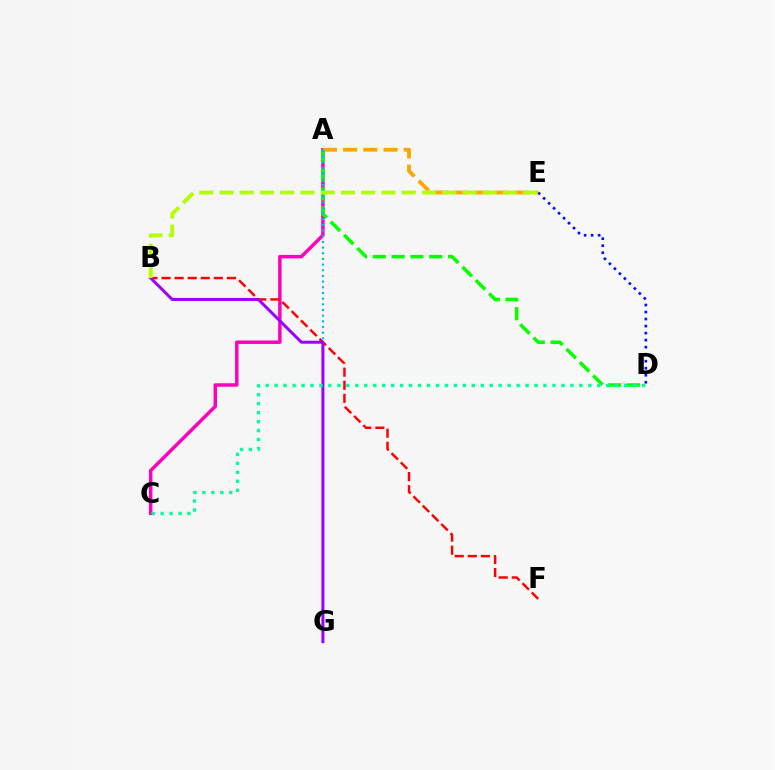{('A', 'C'): [{'color': '#ff00bd', 'line_style': 'solid', 'thickness': 2.5}], ('D', 'E'): [{'color': '#0010ff', 'line_style': 'dotted', 'thickness': 1.91}], ('A', 'E'): [{'color': '#ffa500', 'line_style': 'dashed', 'thickness': 2.74}], ('A', 'D'): [{'color': '#08ff00', 'line_style': 'dashed', 'thickness': 2.55}], ('B', 'F'): [{'color': '#ff0000', 'line_style': 'dashed', 'thickness': 1.78}], ('A', 'G'): [{'color': '#00b5ff', 'line_style': 'dotted', 'thickness': 1.54}], ('B', 'G'): [{'color': '#9b00ff', 'line_style': 'solid', 'thickness': 2.15}], ('B', 'E'): [{'color': '#b3ff00', 'line_style': 'dashed', 'thickness': 2.75}], ('C', 'D'): [{'color': '#00ff9d', 'line_style': 'dotted', 'thickness': 2.44}]}